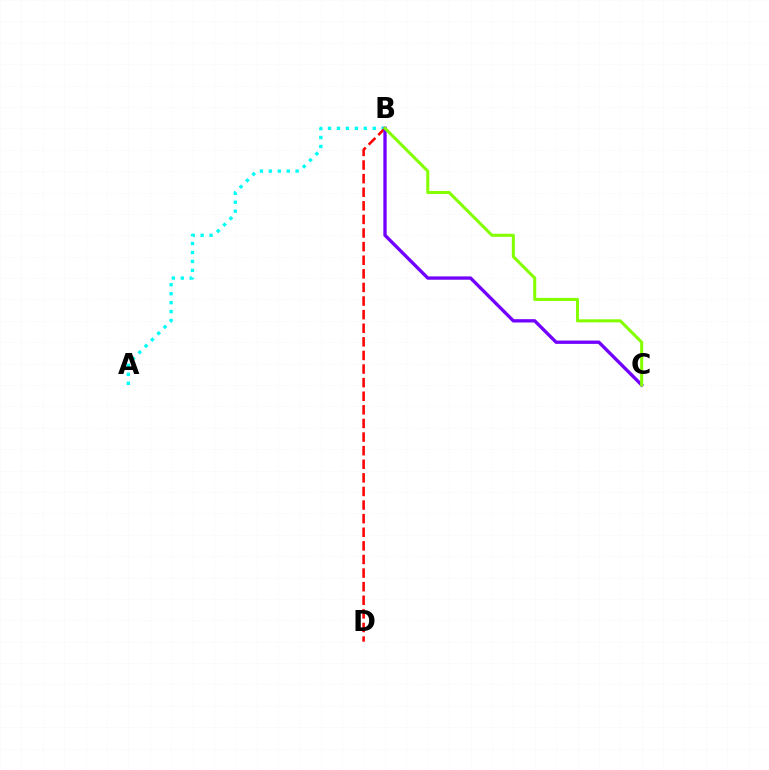{('A', 'B'): [{'color': '#00fff6', 'line_style': 'dotted', 'thickness': 2.43}], ('B', 'D'): [{'color': '#ff0000', 'line_style': 'dashed', 'thickness': 1.85}], ('B', 'C'): [{'color': '#7200ff', 'line_style': 'solid', 'thickness': 2.39}, {'color': '#84ff00', 'line_style': 'solid', 'thickness': 2.19}]}